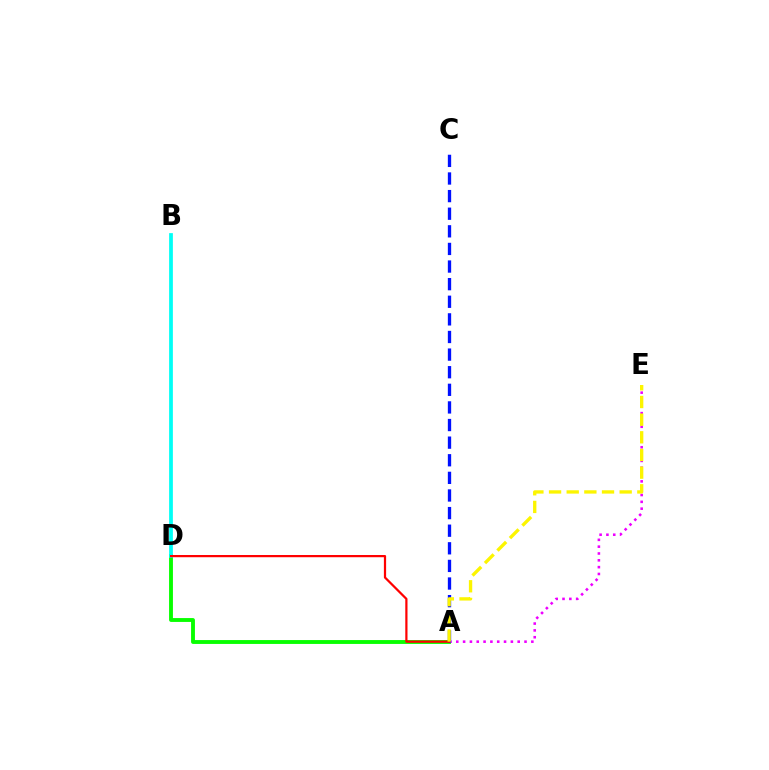{('A', 'D'): [{'color': '#08ff00', 'line_style': 'solid', 'thickness': 2.78}, {'color': '#ff0000', 'line_style': 'solid', 'thickness': 1.6}], ('A', 'E'): [{'color': '#ee00ff', 'line_style': 'dotted', 'thickness': 1.85}, {'color': '#fcf500', 'line_style': 'dashed', 'thickness': 2.4}], ('A', 'C'): [{'color': '#0010ff', 'line_style': 'dashed', 'thickness': 2.39}], ('B', 'D'): [{'color': '#00fff6', 'line_style': 'solid', 'thickness': 2.7}]}